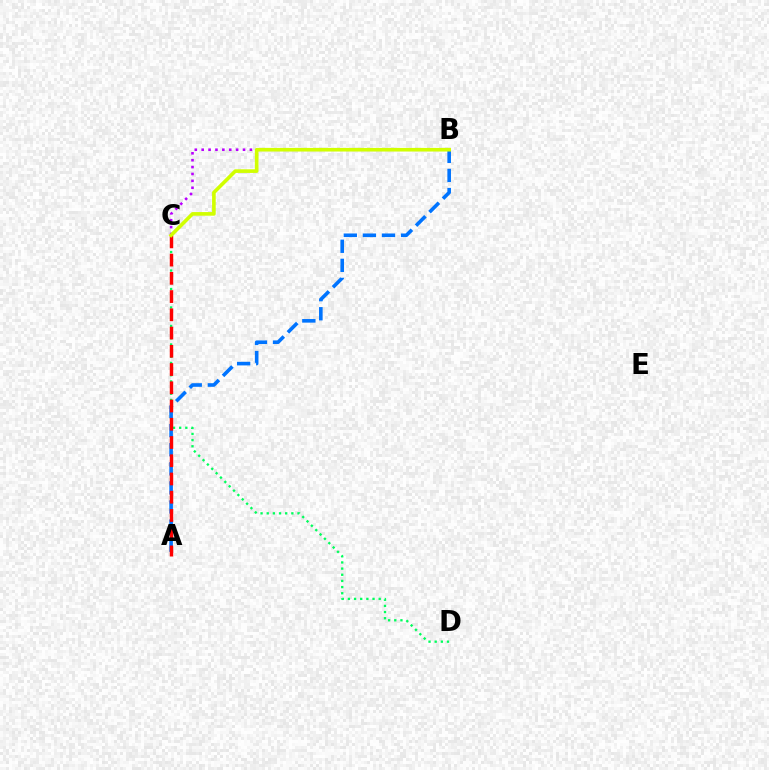{('C', 'D'): [{'color': '#00ff5c', 'line_style': 'dotted', 'thickness': 1.67}], ('B', 'C'): [{'color': '#b900ff', 'line_style': 'dotted', 'thickness': 1.87}, {'color': '#d1ff00', 'line_style': 'solid', 'thickness': 2.61}], ('A', 'B'): [{'color': '#0074ff', 'line_style': 'dashed', 'thickness': 2.59}], ('A', 'C'): [{'color': '#ff0000', 'line_style': 'dashed', 'thickness': 2.48}]}